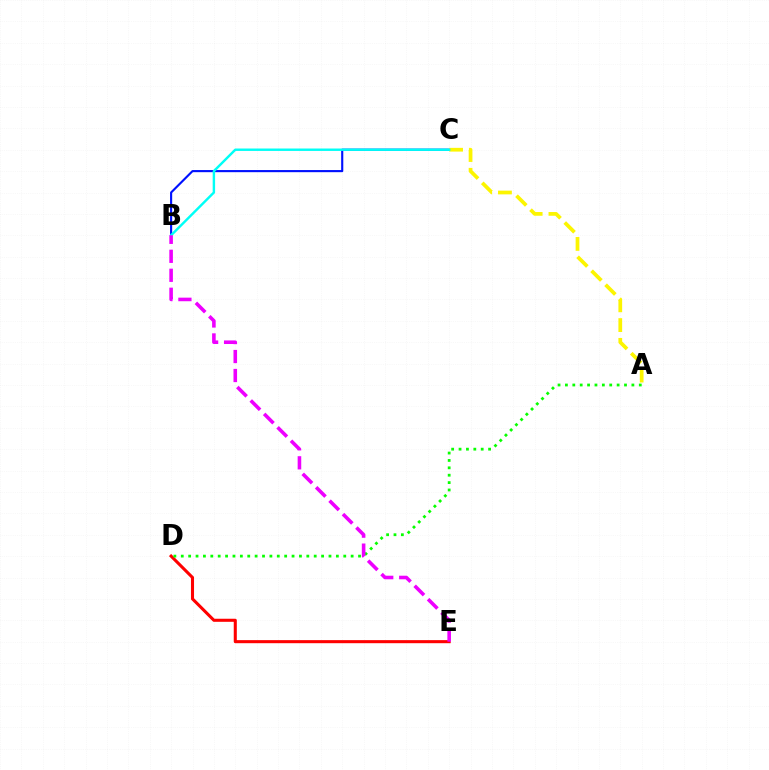{('B', 'C'): [{'color': '#0010ff', 'line_style': 'solid', 'thickness': 1.53}, {'color': '#00fff6', 'line_style': 'solid', 'thickness': 1.74}], ('A', 'C'): [{'color': '#fcf500', 'line_style': 'dashed', 'thickness': 2.69}], ('D', 'E'): [{'color': '#ff0000', 'line_style': 'solid', 'thickness': 2.21}], ('A', 'D'): [{'color': '#08ff00', 'line_style': 'dotted', 'thickness': 2.01}], ('B', 'E'): [{'color': '#ee00ff', 'line_style': 'dashed', 'thickness': 2.58}]}